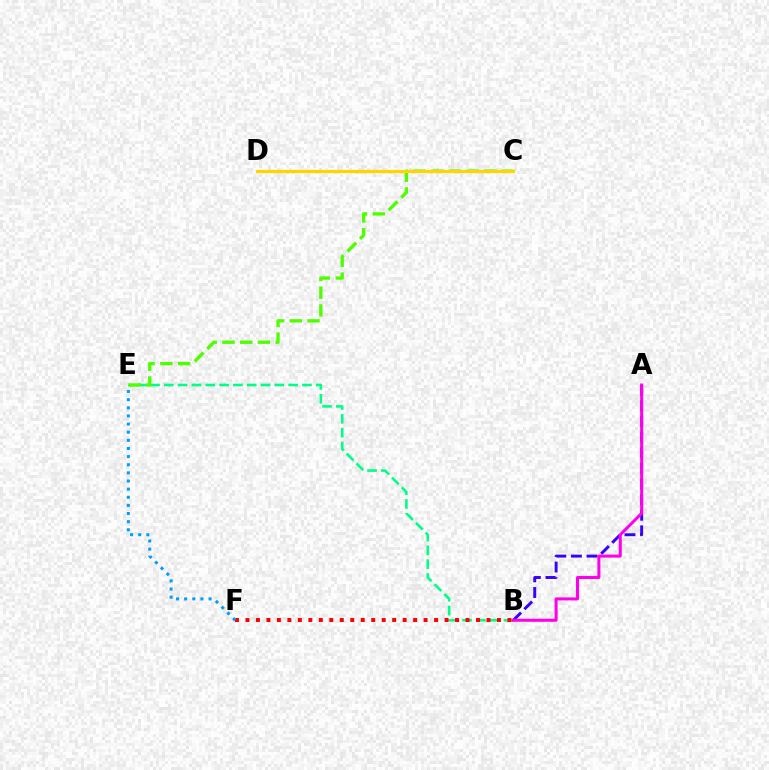{('A', 'B'): [{'color': '#3700ff', 'line_style': 'dashed', 'thickness': 2.12}, {'color': '#ff00ed', 'line_style': 'solid', 'thickness': 2.18}], ('B', 'E'): [{'color': '#00ff86', 'line_style': 'dashed', 'thickness': 1.88}], ('B', 'F'): [{'color': '#ff0000', 'line_style': 'dotted', 'thickness': 2.85}], ('C', 'E'): [{'color': '#4fff00', 'line_style': 'dashed', 'thickness': 2.41}], ('E', 'F'): [{'color': '#009eff', 'line_style': 'dotted', 'thickness': 2.21}], ('C', 'D'): [{'color': '#ffd500', 'line_style': 'solid', 'thickness': 2.31}]}